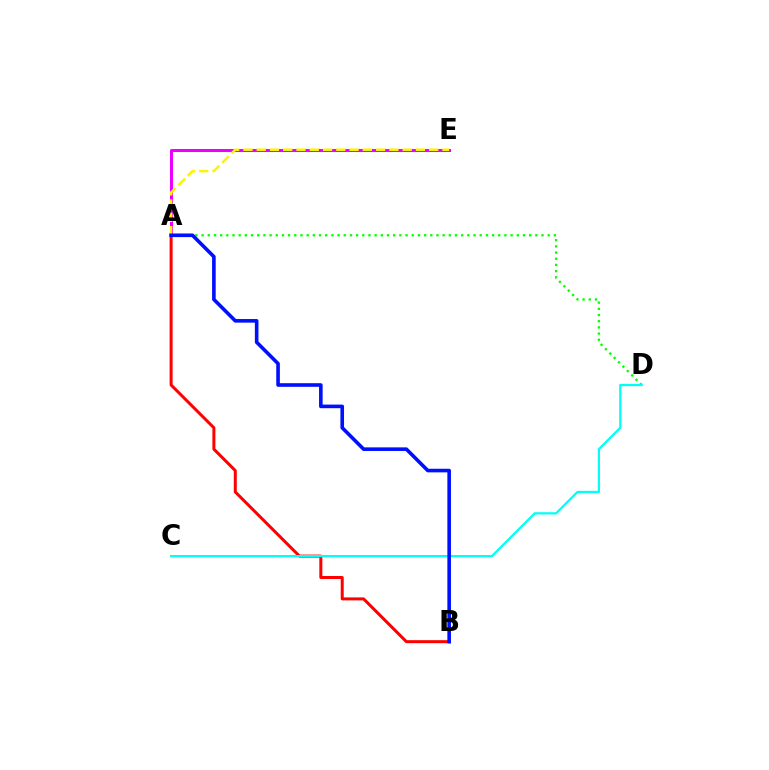{('A', 'B'): [{'color': '#ff0000', 'line_style': 'solid', 'thickness': 2.16}, {'color': '#0010ff', 'line_style': 'solid', 'thickness': 2.6}], ('A', 'E'): [{'color': '#ee00ff', 'line_style': 'solid', 'thickness': 2.18}, {'color': '#fcf500', 'line_style': 'dashed', 'thickness': 1.8}], ('A', 'D'): [{'color': '#08ff00', 'line_style': 'dotted', 'thickness': 1.68}], ('C', 'D'): [{'color': '#00fff6', 'line_style': 'solid', 'thickness': 1.61}]}